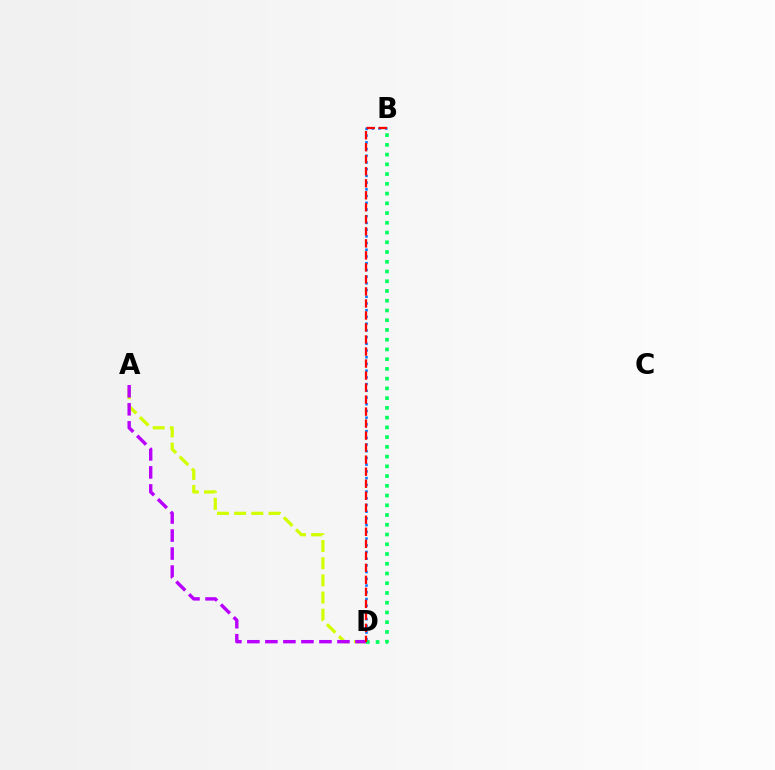{('A', 'D'): [{'color': '#d1ff00', 'line_style': 'dashed', 'thickness': 2.33}, {'color': '#b900ff', 'line_style': 'dashed', 'thickness': 2.45}], ('B', 'D'): [{'color': '#00ff5c', 'line_style': 'dotted', 'thickness': 2.65}, {'color': '#0074ff', 'line_style': 'dotted', 'thickness': 1.82}, {'color': '#ff0000', 'line_style': 'dashed', 'thickness': 1.63}]}